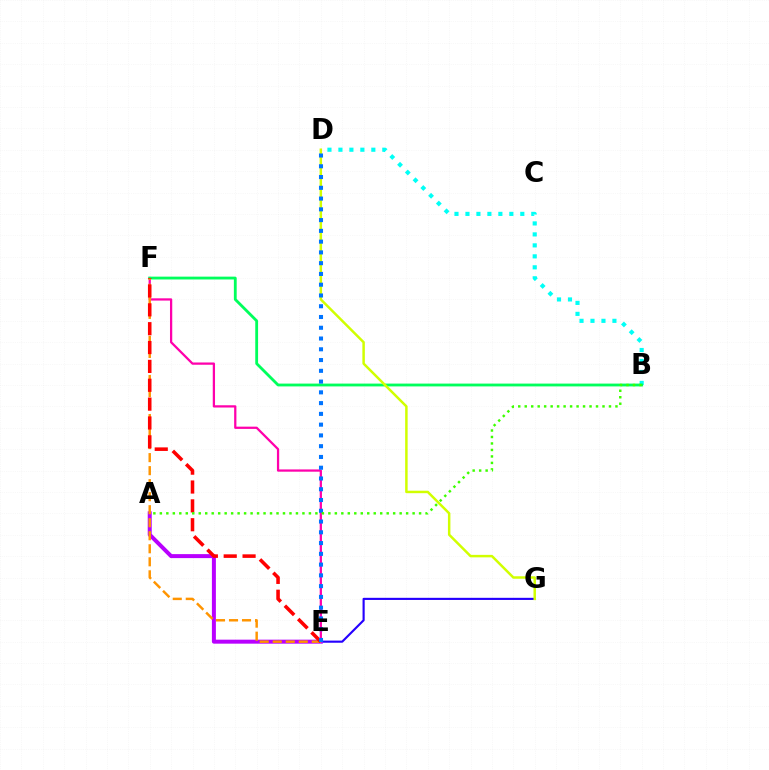{('E', 'G'): [{'color': '#2500ff', 'line_style': 'solid', 'thickness': 1.54}], ('E', 'F'): [{'color': '#ff00ac', 'line_style': 'solid', 'thickness': 1.63}, {'color': '#ff9400', 'line_style': 'dashed', 'thickness': 1.77}, {'color': '#ff0000', 'line_style': 'dashed', 'thickness': 2.56}], ('B', 'D'): [{'color': '#00fff6', 'line_style': 'dotted', 'thickness': 2.98}], ('B', 'F'): [{'color': '#00ff5c', 'line_style': 'solid', 'thickness': 2.03}], ('A', 'E'): [{'color': '#b900ff', 'line_style': 'solid', 'thickness': 2.87}], ('D', 'G'): [{'color': '#d1ff00', 'line_style': 'solid', 'thickness': 1.79}], ('D', 'E'): [{'color': '#0074ff', 'line_style': 'dotted', 'thickness': 2.93}], ('A', 'B'): [{'color': '#3dff00', 'line_style': 'dotted', 'thickness': 1.76}]}